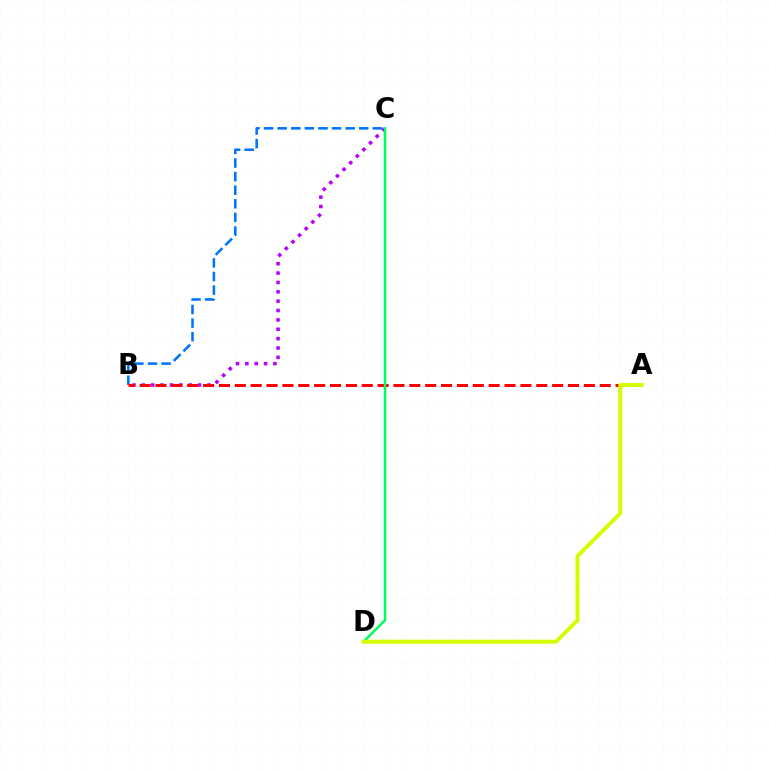{('B', 'C'): [{'color': '#0074ff', 'line_style': 'dashed', 'thickness': 1.85}, {'color': '#b900ff', 'line_style': 'dotted', 'thickness': 2.54}], ('A', 'B'): [{'color': '#ff0000', 'line_style': 'dashed', 'thickness': 2.16}], ('C', 'D'): [{'color': '#00ff5c', 'line_style': 'solid', 'thickness': 1.8}], ('A', 'D'): [{'color': '#d1ff00', 'line_style': 'solid', 'thickness': 2.85}]}